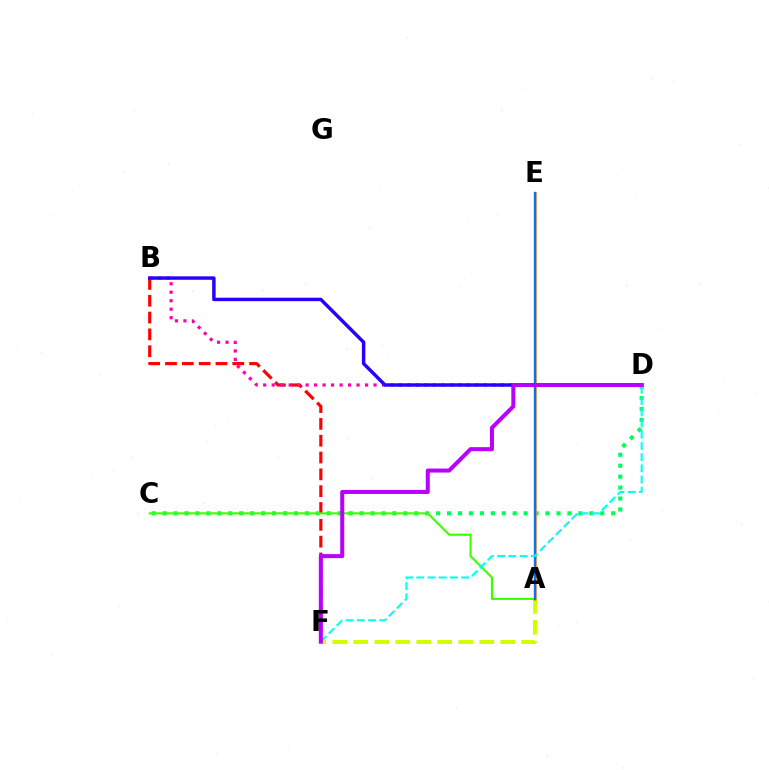{('A', 'F'): [{'color': '#d1ff00', 'line_style': 'dashed', 'thickness': 2.85}], ('B', 'F'): [{'color': '#ff0000', 'line_style': 'dashed', 'thickness': 2.29}], ('C', 'D'): [{'color': '#00ff5c', 'line_style': 'dotted', 'thickness': 2.97}], ('A', 'E'): [{'color': '#ff9400', 'line_style': 'solid', 'thickness': 1.88}, {'color': '#0074ff', 'line_style': 'solid', 'thickness': 1.69}], ('A', 'C'): [{'color': '#3dff00', 'line_style': 'solid', 'thickness': 1.52}], ('B', 'D'): [{'color': '#ff00ac', 'line_style': 'dotted', 'thickness': 2.31}, {'color': '#2500ff', 'line_style': 'solid', 'thickness': 2.48}], ('D', 'F'): [{'color': '#00fff6', 'line_style': 'dashed', 'thickness': 1.52}, {'color': '#b900ff', 'line_style': 'solid', 'thickness': 2.9}]}